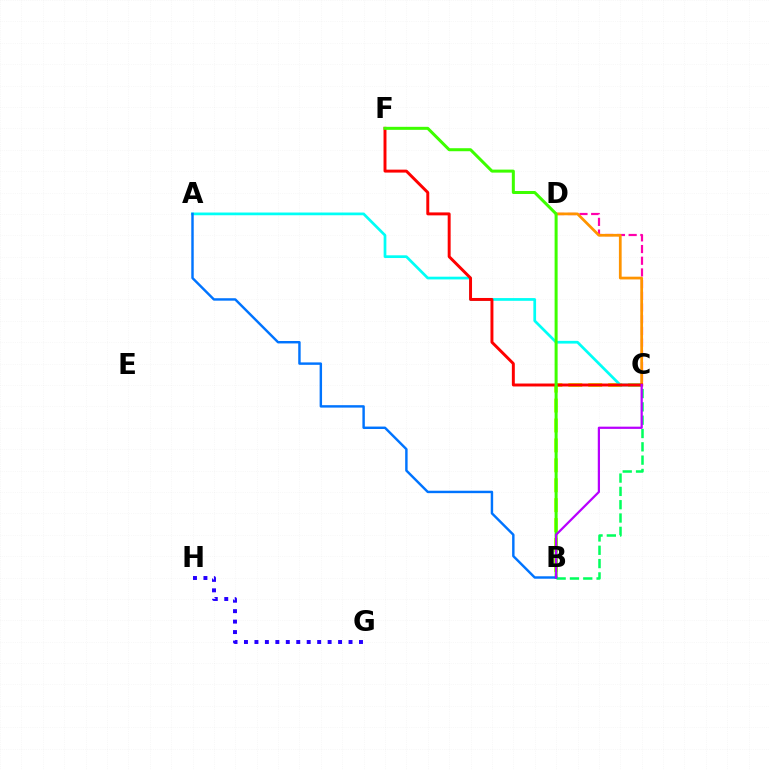{('C', 'D'): [{'color': '#ff00ac', 'line_style': 'dashed', 'thickness': 1.59}, {'color': '#ff9400', 'line_style': 'solid', 'thickness': 1.97}], ('B', 'C'): [{'color': '#d1ff00', 'line_style': 'dashed', 'thickness': 2.71}, {'color': '#00ff5c', 'line_style': 'dashed', 'thickness': 1.81}, {'color': '#b900ff', 'line_style': 'solid', 'thickness': 1.61}], ('A', 'C'): [{'color': '#00fff6', 'line_style': 'solid', 'thickness': 1.96}], ('G', 'H'): [{'color': '#2500ff', 'line_style': 'dotted', 'thickness': 2.84}], ('C', 'F'): [{'color': '#ff0000', 'line_style': 'solid', 'thickness': 2.12}], ('B', 'F'): [{'color': '#3dff00', 'line_style': 'solid', 'thickness': 2.17}], ('A', 'B'): [{'color': '#0074ff', 'line_style': 'solid', 'thickness': 1.75}]}